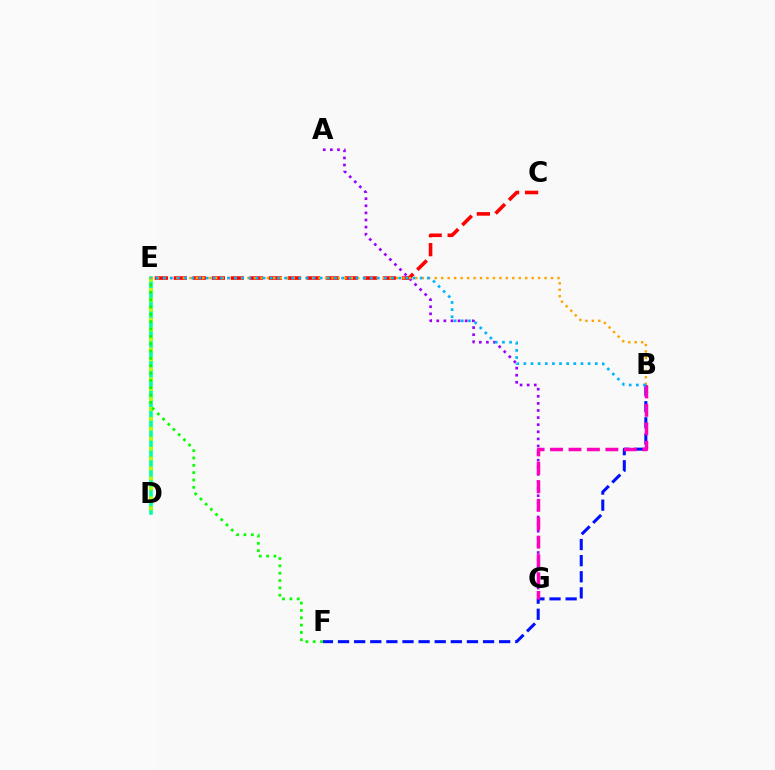{('C', 'E'): [{'color': '#ff0000', 'line_style': 'dashed', 'thickness': 2.58}], ('B', 'F'): [{'color': '#0010ff', 'line_style': 'dashed', 'thickness': 2.19}], ('D', 'E'): [{'color': '#00ff9d', 'line_style': 'solid', 'thickness': 2.58}, {'color': '#b3ff00', 'line_style': 'dotted', 'thickness': 2.7}], ('A', 'G'): [{'color': '#9b00ff', 'line_style': 'dotted', 'thickness': 1.93}], ('B', 'G'): [{'color': '#ff00bd', 'line_style': 'dashed', 'thickness': 2.51}], ('E', 'F'): [{'color': '#08ff00', 'line_style': 'dotted', 'thickness': 1.99}], ('B', 'E'): [{'color': '#ffa500', 'line_style': 'dotted', 'thickness': 1.75}, {'color': '#00b5ff', 'line_style': 'dotted', 'thickness': 1.94}]}